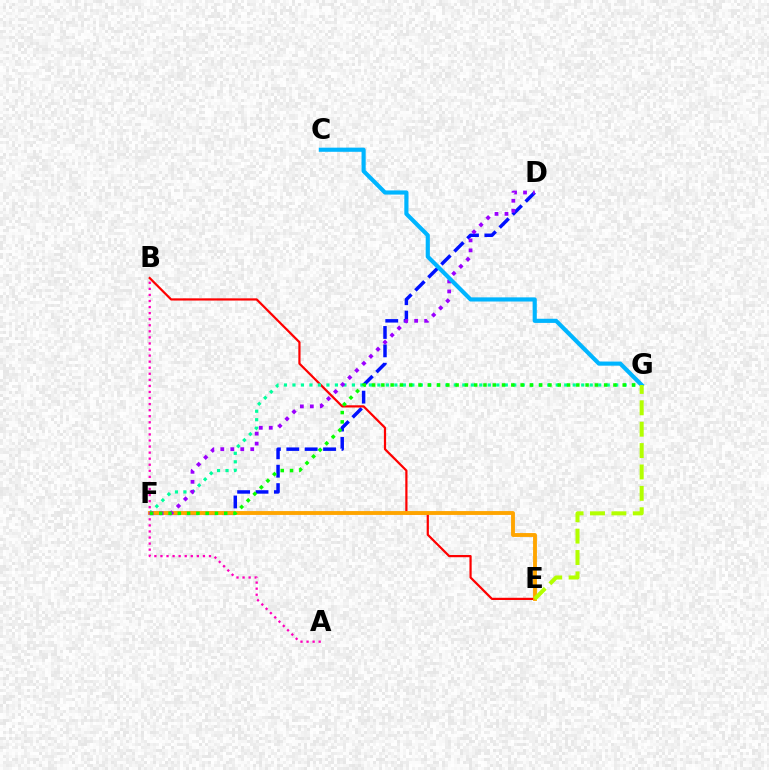{('D', 'F'): [{'color': '#0010ff', 'line_style': 'dashed', 'thickness': 2.5}, {'color': '#9b00ff', 'line_style': 'dotted', 'thickness': 2.71}], ('B', 'E'): [{'color': '#ff0000', 'line_style': 'solid', 'thickness': 1.6}], ('F', 'G'): [{'color': '#00ff9d', 'line_style': 'dotted', 'thickness': 2.31}, {'color': '#08ff00', 'line_style': 'dotted', 'thickness': 2.52}], ('E', 'F'): [{'color': '#ffa500', 'line_style': 'solid', 'thickness': 2.79}], ('A', 'B'): [{'color': '#ff00bd', 'line_style': 'dotted', 'thickness': 1.65}], ('C', 'G'): [{'color': '#00b5ff', 'line_style': 'solid', 'thickness': 2.99}], ('E', 'G'): [{'color': '#b3ff00', 'line_style': 'dashed', 'thickness': 2.91}]}